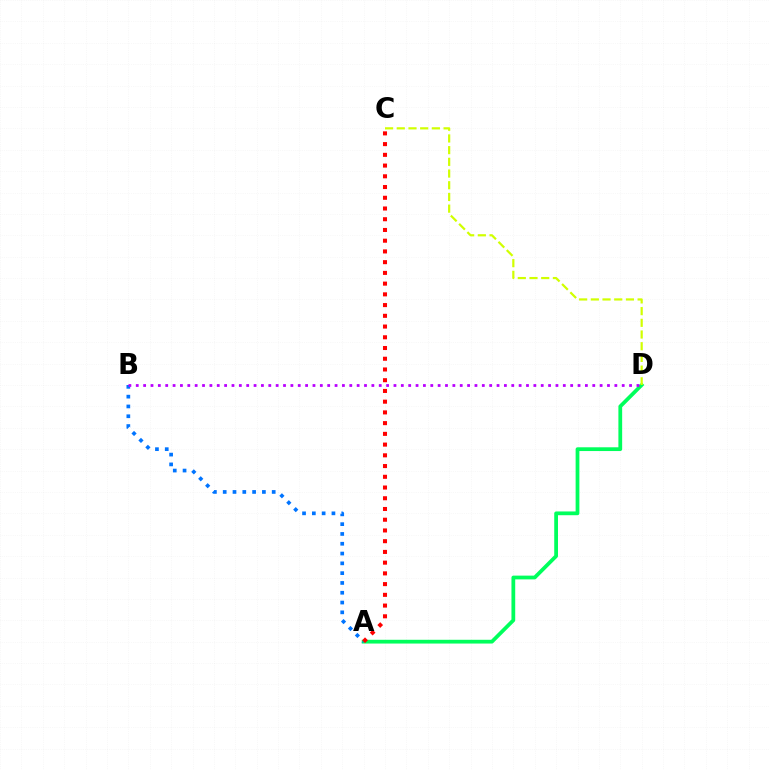{('A', 'D'): [{'color': '#00ff5c', 'line_style': 'solid', 'thickness': 2.71}], ('A', 'B'): [{'color': '#0074ff', 'line_style': 'dotted', 'thickness': 2.66}], ('A', 'C'): [{'color': '#ff0000', 'line_style': 'dotted', 'thickness': 2.92}], ('C', 'D'): [{'color': '#d1ff00', 'line_style': 'dashed', 'thickness': 1.59}], ('B', 'D'): [{'color': '#b900ff', 'line_style': 'dotted', 'thickness': 2.0}]}